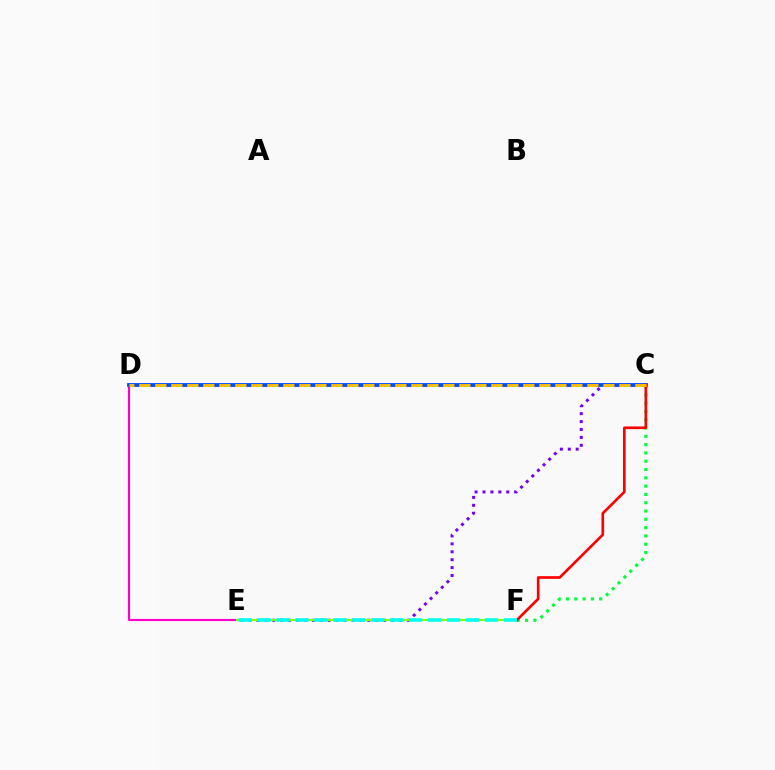{('D', 'E'): [{'color': '#ff00cf', 'line_style': 'solid', 'thickness': 1.54}], ('C', 'E'): [{'color': '#7200ff', 'line_style': 'dotted', 'thickness': 2.15}], ('C', 'D'): [{'color': '#004bff', 'line_style': 'solid', 'thickness': 2.75}, {'color': '#ffbd00', 'line_style': 'dashed', 'thickness': 2.17}], ('E', 'F'): [{'color': '#84ff00', 'line_style': 'solid', 'thickness': 1.51}, {'color': '#00fff6', 'line_style': 'dashed', 'thickness': 2.57}], ('C', 'F'): [{'color': '#00ff39', 'line_style': 'dotted', 'thickness': 2.25}, {'color': '#ff0000', 'line_style': 'solid', 'thickness': 1.91}]}